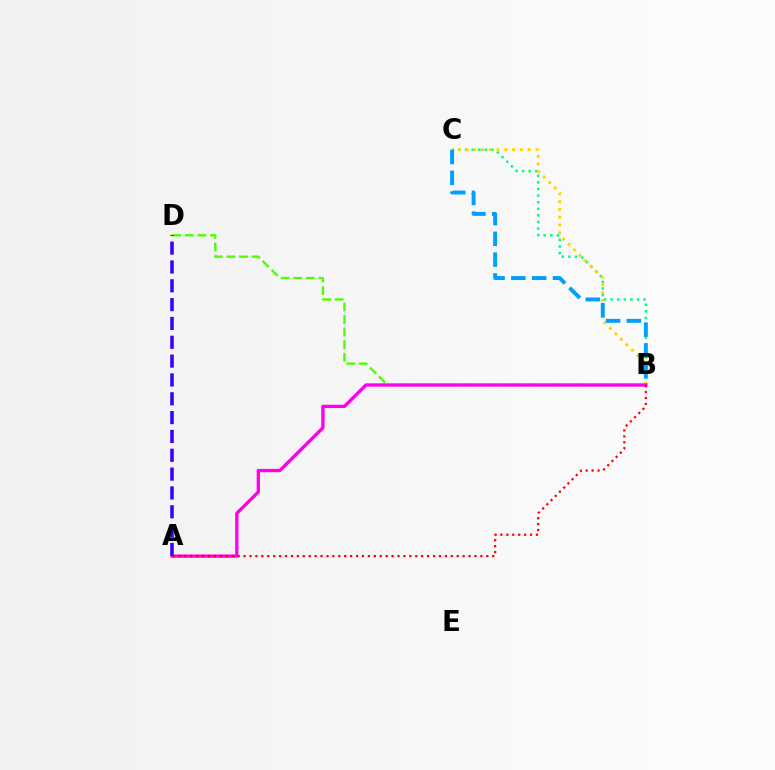{('B', 'C'): [{'color': '#00ff86', 'line_style': 'dotted', 'thickness': 1.79}, {'color': '#ffd500', 'line_style': 'dotted', 'thickness': 2.11}, {'color': '#009eff', 'line_style': 'dashed', 'thickness': 2.83}], ('B', 'D'): [{'color': '#4fff00', 'line_style': 'dashed', 'thickness': 1.71}], ('A', 'B'): [{'color': '#ff00ed', 'line_style': 'solid', 'thickness': 2.4}, {'color': '#ff0000', 'line_style': 'dotted', 'thickness': 1.61}], ('A', 'D'): [{'color': '#3700ff', 'line_style': 'dashed', 'thickness': 2.56}]}